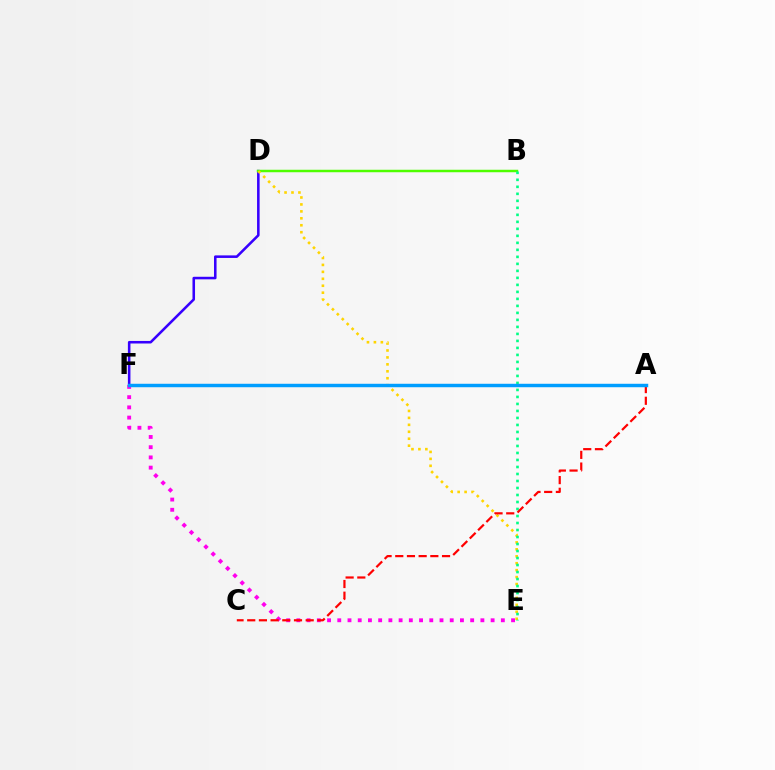{('D', 'F'): [{'color': '#3700ff', 'line_style': 'solid', 'thickness': 1.84}], ('B', 'D'): [{'color': '#4fff00', 'line_style': 'solid', 'thickness': 1.78}], ('D', 'E'): [{'color': '#ffd500', 'line_style': 'dotted', 'thickness': 1.89}], ('E', 'F'): [{'color': '#ff00ed', 'line_style': 'dotted', 'thickness': 2.78}], ('B', 'E'): [{'color': '#00ff86', 'line_style': 'dotted', 'thickness': 1.9}], ('A', 'C'): [{'color': '#ff0000', 'line_style': 'dashed', 'thickness': 1.59}], ('A', 'F'): [{'color': '#009eff', 'line_style': 'solid', 'thickness': 2.49}]}